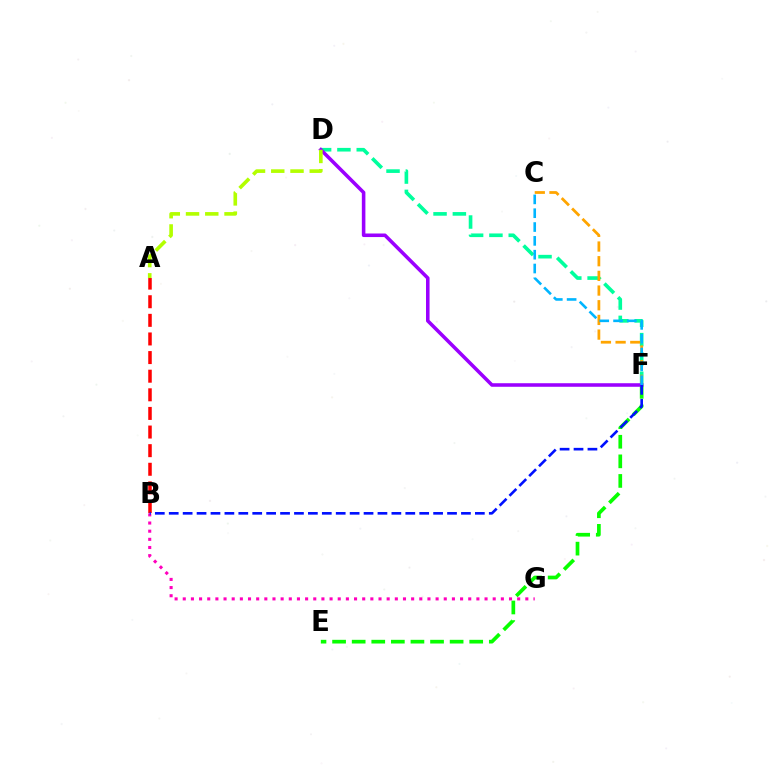{('E', 'F'): [{'color': '#08ff00', 'line_style': 'dashed', 'thickness': 2.66}], ('D', 'F'): [{'color': '#00ff9d', 'line_style': 'dashed', 'thickness': 2.62}, {'color': '#9b00ff', 'line_style': 'solid', 'thickness': 2.56}], ('B', 'G'): [{'color': '#ff00bd', 'line_style': 'dotted', 'thickness': 2.22}], ('A', 'B'): [{'color': '#ff0000', 'line_style': 'dashed', 'thickness': 2.53}], ('C', 'F'): [{'color': '#ffa500', 'line_style': 'dashed', 'thickness': 1.99}, {'color': '#00b5ff', 'line_style': 'dashed', 'thickness': 1.88}], ('B', 'F'): [{'color': '#0010ff', 'line_style': 'dashed', 'thickness': 1.89}], ('A', 'D'): [{'color': '#b3ff00', 'line_style': 'dashed', 'thickness': 2.61}]}